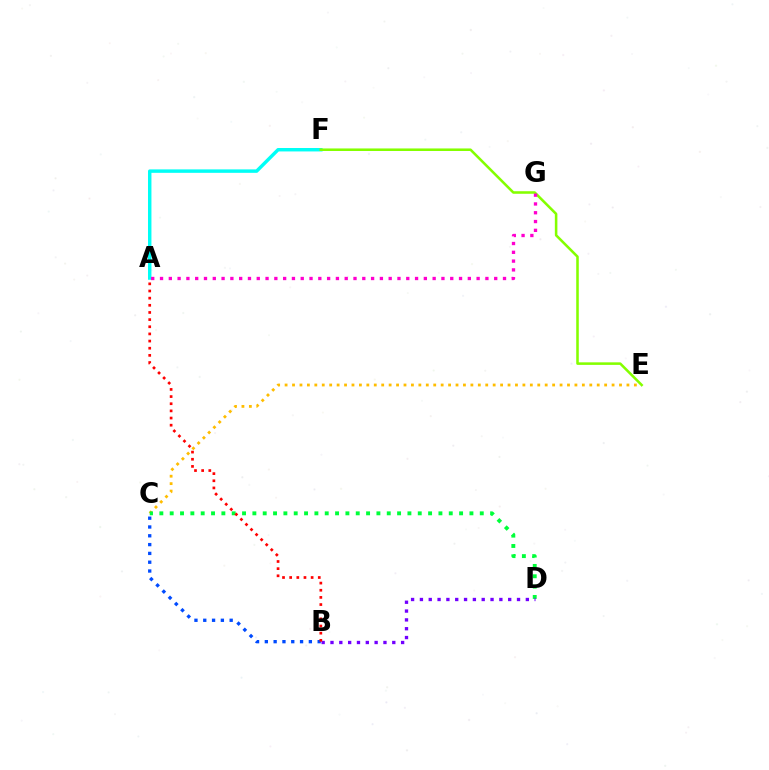{('C', 'E'): [{'color': '#ffbd00', 'line_style': 'dotted', 'thickness': 2.02}], ('A', 'F'): [{'color': '#00fff6', 'line_style': 'solid', 'thickness': 2.48}], ('C', 'D'): [{'color': '#00ff39', 'line_style': 'dotted', 'thickness': 2.81}], ('E', 'F'): [{'color': '#84ff00', 'line_style': 'solid', 'thickness': 1.84}], ('B', 'C'): [{'color': '#004bff', 'line_style': 'dotted', 'thickness': 2.39}], ('B', 'D'): [{'color': '#7200ff', 'line_style': 'dotted', 'thickness': 2.4}], ('A', 'G'): [{'color': '#ff00cf', 'line_style': 'dotted', 'thickness': 2.39}], ('A', 'B'): [{'color': '#ff0000', 'line_style': 'dotted', 'thickness': 1.94}]}